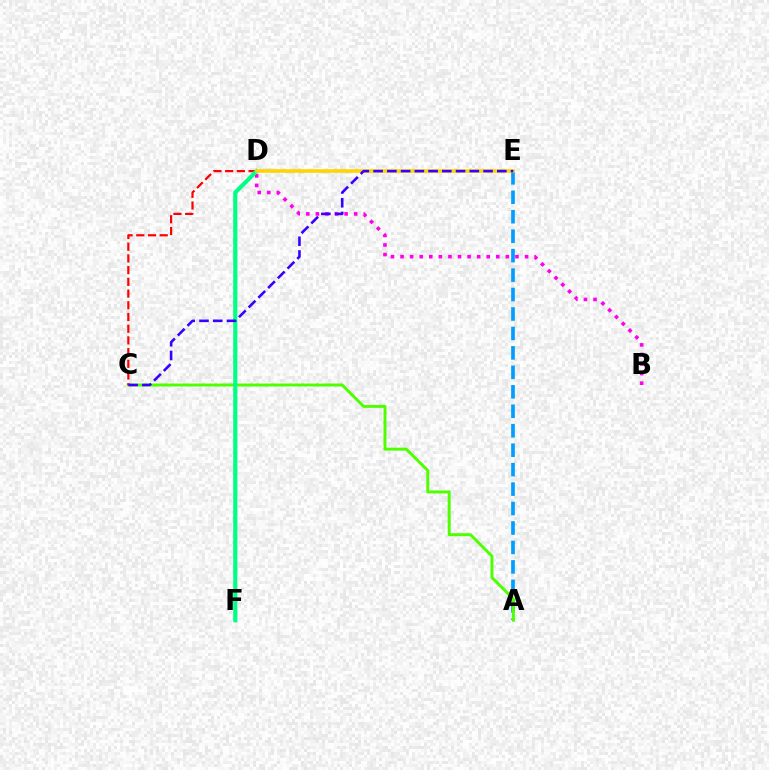{('B', 'D'): [{'color': '#ff00ed', 'line_style': 'dotted', 'thickness': 2.6}], ('A', 'E'): [{'color': '#009eff', 'line_style': 'dashed', 'thickness': 2.64}], ('A', 'C'): [{'color': '#4fff00', 'line_style': 'solid', 'thickness': 2.12}], ('C', 'D'): [{'color': '#ff0000', 'line_style': 'dashed', 'thickness': 1.59}], ('D', 'F'): [{'color': '#00ff86', 'line_style': 'solid', 'thickness': 2.99}], ('D', 'E'): [{'color': '#ffd500', 'line_style': 'solid', 'thickness': 2.59}], ('C', 'E'): [{'color': '#3700ff', 'line_style': 'dashed', 'thickness': 1.87}]}